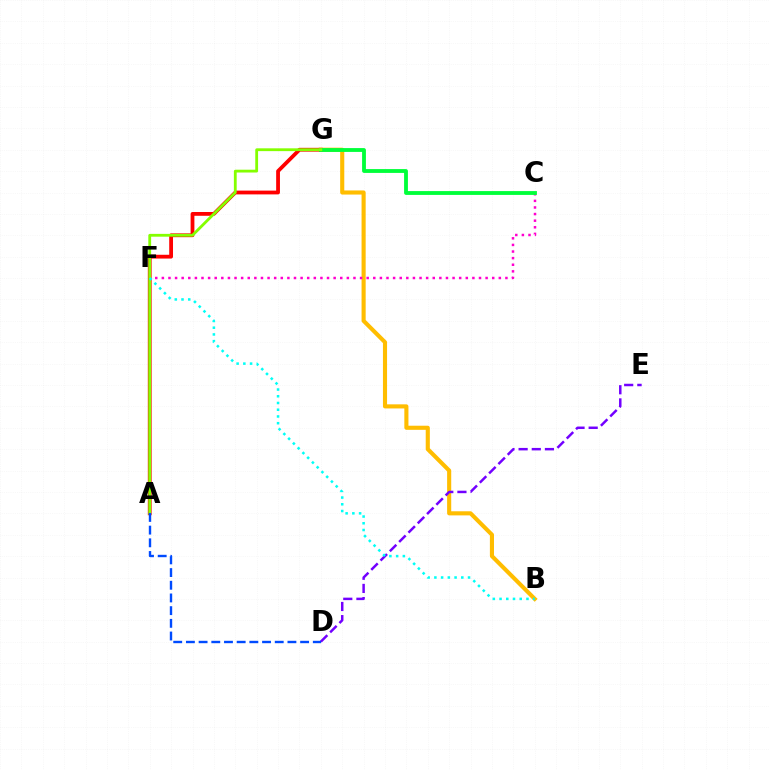{('B', 'G'): [{'color': '#ffbd00', 'line_style': 'solid', 'thickness': 2.96}], ('A', 'G'): [{'color': '#ff0000', 'line_style': 'solid', 'thickness': 2.73}, {'color': '#84ff00', 'line_style': 'solid', 'thickness': 2.02}], ('C', 'F'): [{'color': '#ff00cf', 'line_style': 'dotted', 'thickness': 1.8}], ('C', 'G'): [{'color': '#00ff39', 'line_style': 'solid', 'thickness': 2.76}], ('D', 'E'): [{'color': '#7200ff', 'line_style': 'dashed', 'thickness': 1.79}], ('A', 'D'): [{'color': '#004bff', 'line_style': 'dashed', 'thickness': 1.72}], ('B', 'F'): [{'color': '#00fff6', 'line_style': 'dotted', 'thickness': 1.83}]}